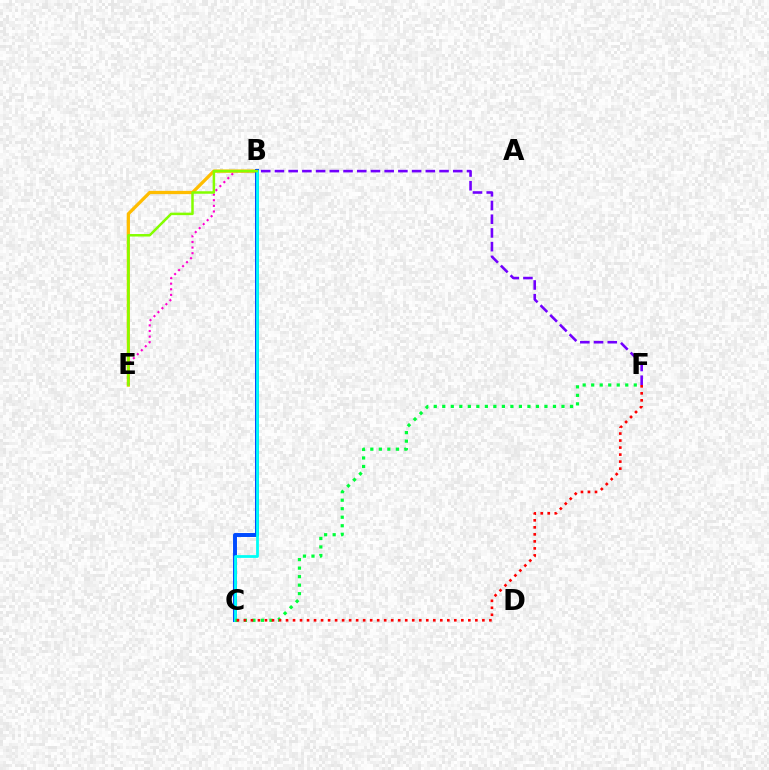{('B', 'E'): [{'color': '#ffbd00', 'line_style': 'solid', 'thickness': 2.35}, {'color': '#ff00cf', 'line_style': 'dotted', 'thickness': 1.53}, {'color': '#84ff00', 'line_style': 'solid', 'thickness': 1.8}], ('B', 'C'): [{'color': '#004bff', 'line_style': 'solid', 'thickness': 2.84}, {'color': '#00fff6', 'line_style': 'solid', 'thickness': 1.99}], ('C', 'F'): [{'color': '#00ff39', 'line_style': 'dotted', 'thickness': 2.31}, {'color': '#ff0000', 'line_style': 'dotted', 'thickness': 1.91}], ('B', 'F'): [{'color': '#7200ff', 'line_style': 'dashed', 'thickness': 1.86}]}